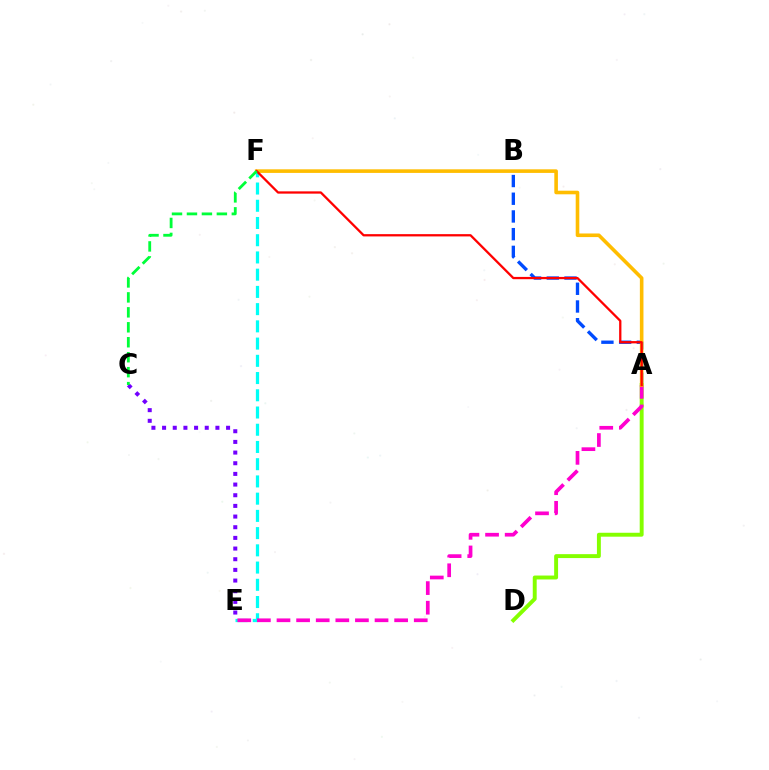{('A', 'B'): [{'color': '#004bff', 'line_style': 'dashed', 'thickness': 2.41}], ('C', 'E'): [{'color': '#7200ff', 'line_style': 'dotted', 'thickness': 2.9}], ('A', 'D'): [{'color': '#84ff00', 'line_style': 'solid', 'thickness': 2.82}], ('E', 'F'): [{'color': '#00fff6', 'line_style': 'dashed', 'thickness': 2.34}], ('A', 'E'): [{'color': '#ff00cf', 'line_style': 'dashed', 'thickness': 2.66}], ('A', 'F'): [{'color': '#ffbd00', 'line_style': 'solid', 'thickness': 2.59}, {'color': '#ff0000', 'line_style': 'solid', 'thickness': 1.64}], ('C', 'F'): [{'color': '#00ff39', 'line_style': 'dashed', 'thickness': 2.03}]}